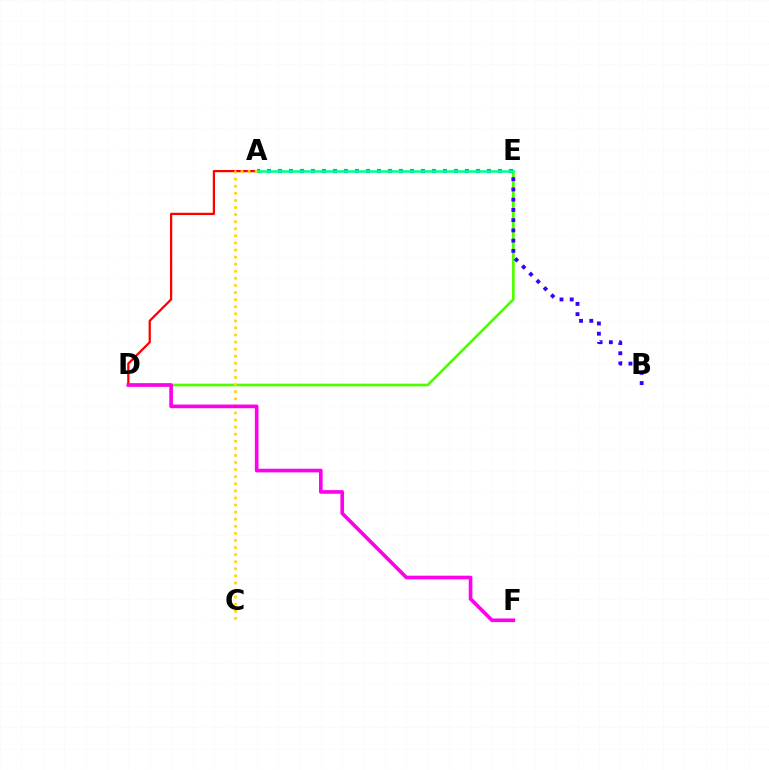{('D', 'E'): [{'color': '#4fff00', 'line_style': 'solid', 'thickness': 1.95}], ('A', 'D'): [{'color': '#ff0000', 'line_style': 'solid', 'thickness': 1.62}], ('A', 'E'): [{'color': '#009eff', 'line_style': 'dotted', 'thickness': 2.99}, {'color': '#00ff86', 'line_style': 'solid', 'thickness': 1.84}], ('A', 'C'): [{'color': '#ffd500', 'line_style': 'dotted', 'thickness': 1.92}], ('B', 'E'): [{'color': '#3700ff', 'line_style': 'dotted', 'thickness': 2.78}], ('D', 'F'): [{'color': '#ff00ed', 'line_style': 'solid', 'thickness': 2.63}]}